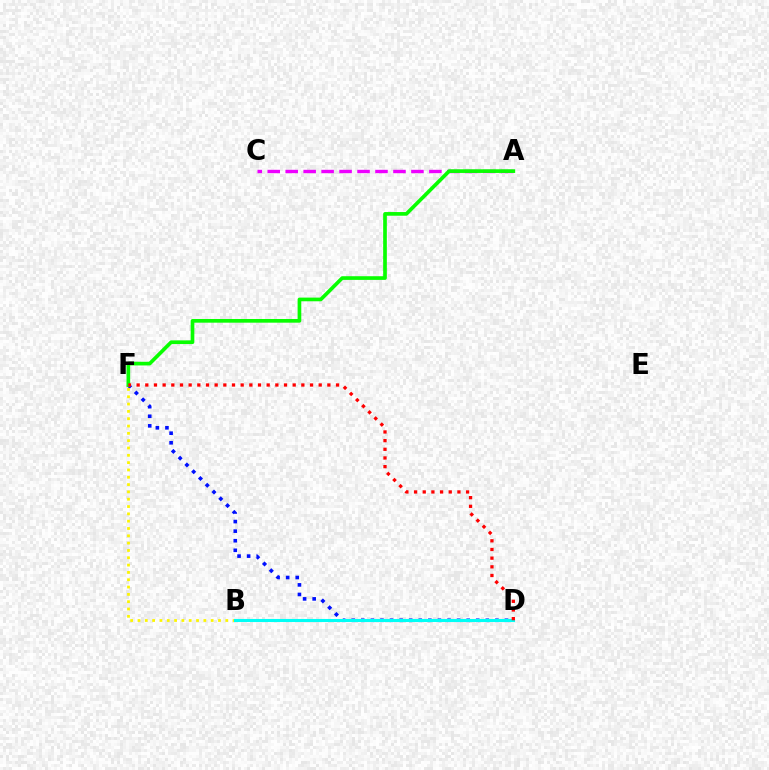{('D', 'F'): [{'color': '#0010ff', 'line_style': 'dotted', 'thickness': 2.6}, {'color': '#ff0000', 'line_style': 'dotted', 'thickness': 2.36}], ('A', 'C'): [{'color': '#ee00ff', 'line_style': 'dashed', 'thickness': 2.44}], ('B', 'F'): [{'color': '#fcf500', 'line_style': 'dotted', 'thickness': 1.99}], ('A', 'F'): [{'color': '#08ff00', 'line_style': 'solid', 'thickness': 2.65}], ('B', 'D'): [{'color': '#00fff6', 'line_style': 'solid', 'thickness': 2.22}]}